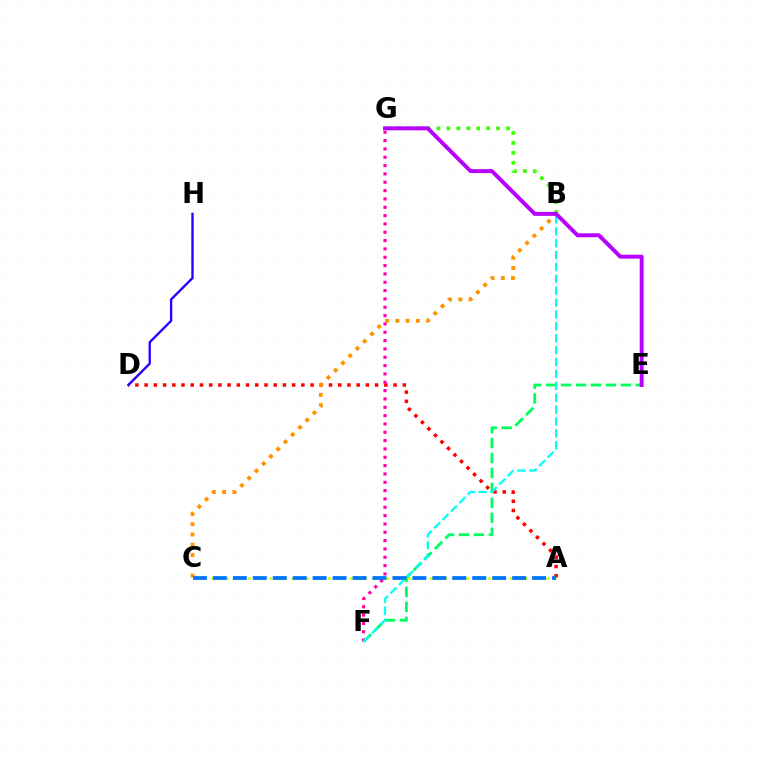{('A', 'D'): [{'color': '#ff0000', 'line_style': 'dotted', 'thickness': 2.51}], ('F', 'G'): [{'color': '#ff00ac', 'line_style': 'dotted', 'thickness': 2.26}], ('B', 'C'): [{'color': '#ff9400', 'line_style': 'dotted', 'thickness': 2.79}], ('A', 'C'): [{'color': '#d1ff00', 'line_style': 'dotted', 'thickness': 1.98}, {'color': '#0074ff', 'line_style': 'dashed', 'thickness': 2.71}], ('E', 'F'): [{'color': '#00ff5c', 'line_style': 'dashed', 'thickness': 2.03}], ('B', 'F'): [{'color': '#00fff6', 'line_style': 'dashed', 'thickness': 1.61}], ('B', 'G'): [{'color': '#3dff00', 'line_style': 'dotted', 'thickness': 2.7}], ('D', 'H'): [{'color': '#2500ff', 'line_style': 'solid', 'thickness': 1.69}], ('E', 'G'): [{'color': '#b900ff', 'line_style': 'solid', 'thickness': 2.84}]}